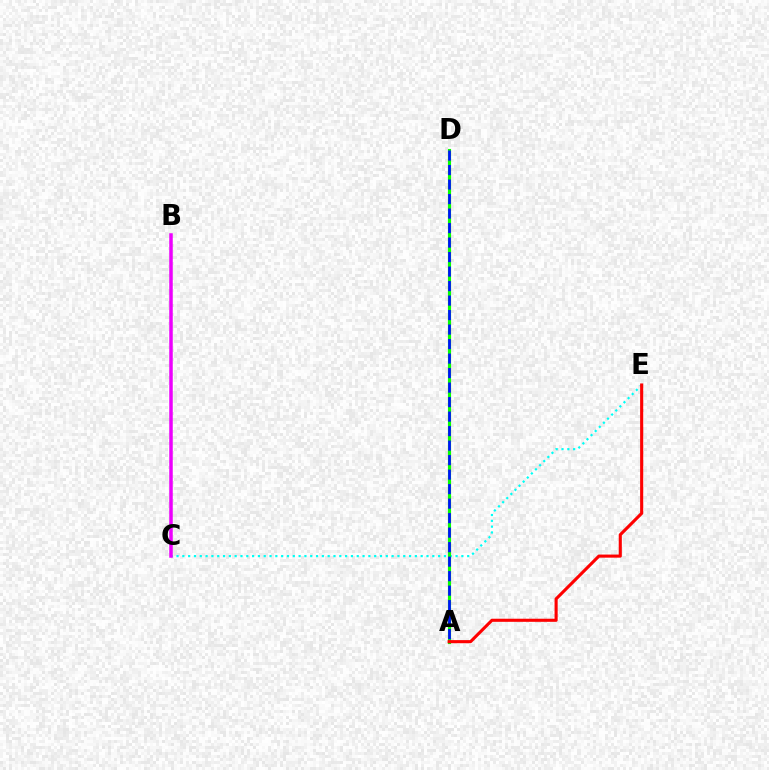{('C', 'E'): [{'color': '#00fff6', 'line_style': 'dotted', 'thickness': 1.58}], ('A', 'D'): [{'color': '#fcf500', 'line_style': 'dashed', 'thickness': 2.22}, {'color': '#08ff00', 'line_style': 'solid', 'thickness': 2.24}, {'color': '#0010ff', 'line_style': 'dashed', 'thickness': 1.97}], ('A', 'E'): [{'color': '#ff0000', 'line_style': 'solid', 'thickness': 2.23}], ('B', 'C'): [{'color': '#ee00ff', 'line_style': 'solid', 'thickness': 2.52}]}